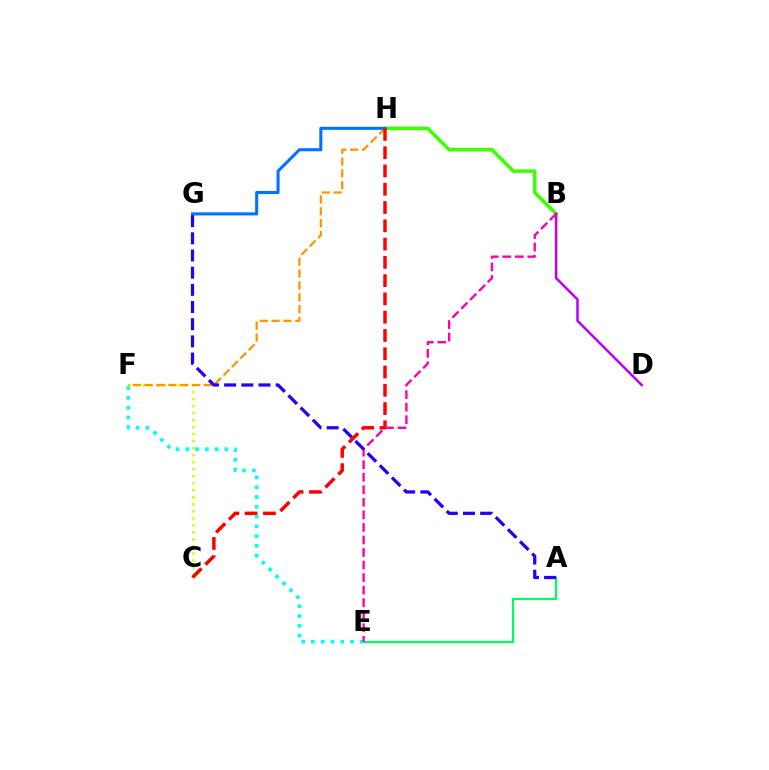{('C', 'F'): [{'color': '#d1ff00', 'line_style': 'dotted', 'thickness': 1.91}], ('F', 'H'): [{'color': '#ff9400', 'line_style': 'dashed', 'thickness': 1.61}], ('B', 'H'): [{'color': '#3dff00', 'line_style': 'solid', 'thickness': 2.55}], ('B', 'D'): [{'color': '#b900ff', 'line_style': 'solid', 'thickness': 1.81}], ('A', 'E'): [{'color': '#00ff5c', 'line_style': 'solid', 'thickness': 1.59}], ('G', 'H'): [{'color': '#0074ff', 'line_style': 'solid', 'thickness': 2.21}], ('C', 'H'): [{'color': '#ff0000', 'line_style': 'dashed', 'thickness': 2.48}], ('E', 'F'): [{'color': '#00fff6', 'line_style': 'dotted', 'thickness': 2.65}], ('B', 'E'): [{'color': '#ff00ac', 'line_style': 'dashed', 'thickness': 1.7}], ('A', 'G'): [{'color': '#2500ff', 'line_style': 'dashed', 'thickness': 2.33}]}